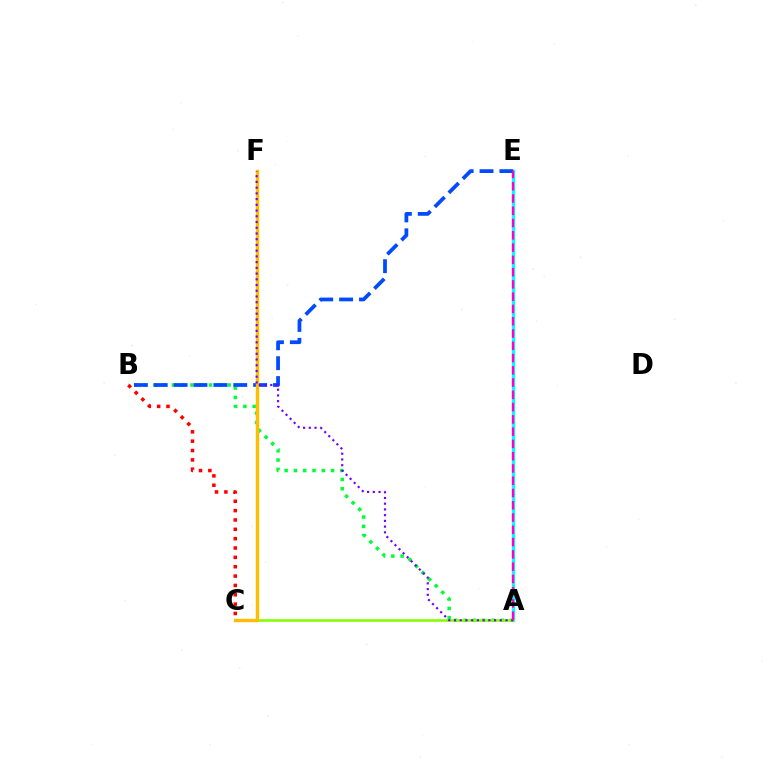{('A', 'E'): [{'color': '#00fff6', 'line_style': 'solid', 'thickness': 2.33}, {'color': '#ff00cf', 'line_style': 'dashed', 'thickness': 1.67}], ('A', 'B'): [{'color': '#00ff39', 'line_style': 'dotted', 'thickness': 2.52}], ('B', 'C'): [{'color': '#ff0000', 'line_style': 'dotted', 'thickness': 2.54}], ('A', 'C'): [{'color': '#84ff00', 'line_style': 'solid', 'thickness': 1.87}], ('B', 'E'): [{'color': '#004bff', 'line_style': 'dashed', 'thickness': 2.7}], ('C', 'F'): [{'color': '#ffbd00', 'line_style': 'solid', 'thickness': 2.45}], ('A', 'F'): [{'color': '#7200ff', 'line_style': 'dotted', 'thickness': 1.56}]}